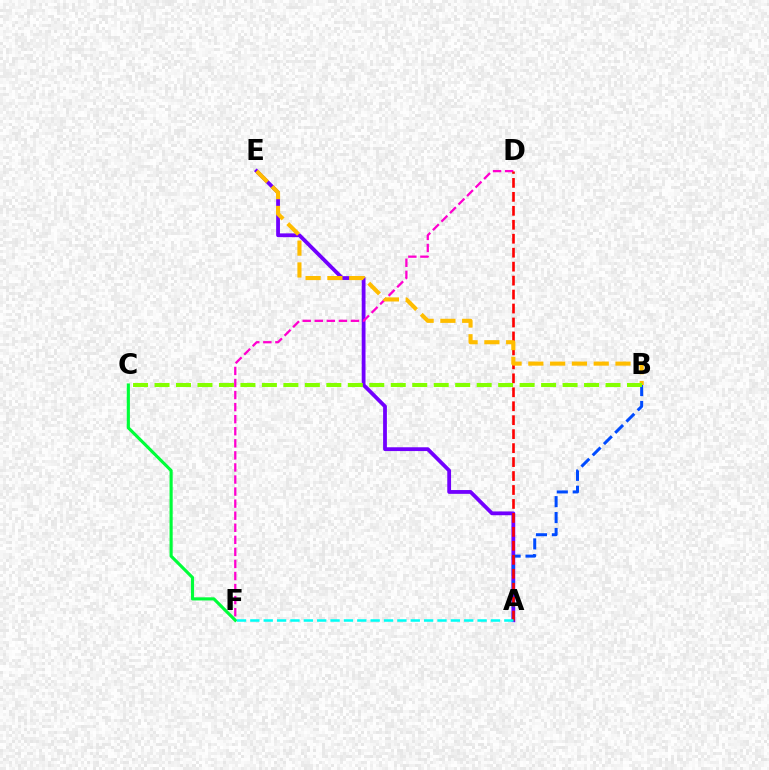{('A', 'E'): [{'color': '#7200ff', 'line_style': 'solid', 'thickness': 2.73}], ('D', 'F'): [{'color': '#ff00cf', 'line_style': 'dashed', 'thickness': 1.64}], ('A', 'B'): [{'color': '#004bff', 'line_style': 'dashed', 'thickness': 2.16}], ('A', 'D'): [{'color': '#ff0000', 'line_style': 'dashed', 'thickness': 1.9}], ('C', 'F'): [{'color': '#00ff39', 'line_style': 'solid', 'thickness': 2.25}], ('A', 'F'): [{'color': '#00fff6', 'line_style': 'dashed', 'thickness': 1.82}], ('B', 'E'): [{'color': '#ffbd00', 'line_style': 'dashed', 'thickness': 2.96}], ('B', 'C'): [{'color': '#84ff00', 'line_style': 'dashed', 'thickness': 2.92}]}